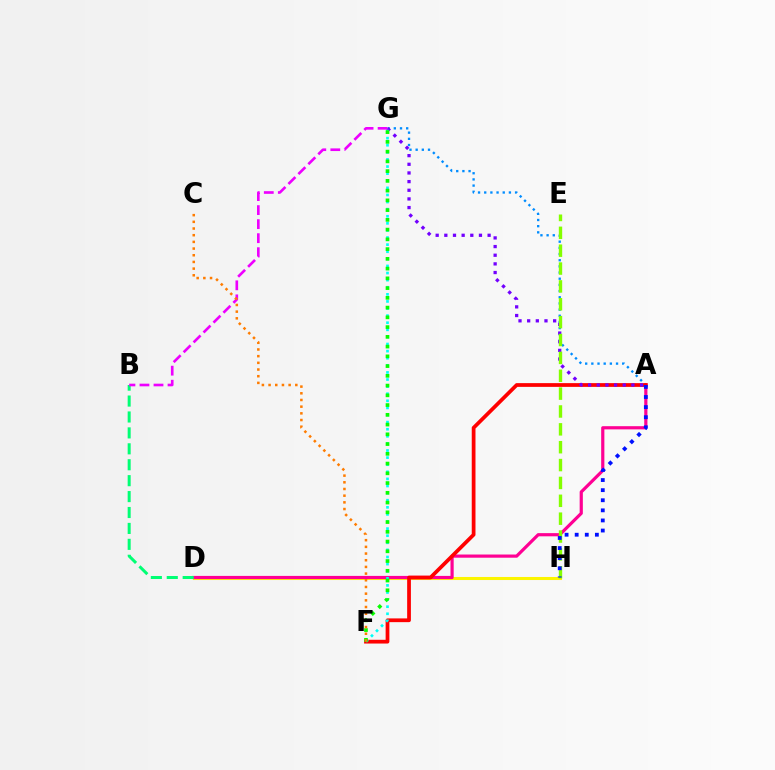{('D', 'H'): [{'color': '#fcf500', 'line_style': 'solid', 'thickness': 2.19}], ('A', 'G'): [{'color': '#008cff', 'line_style': 'dotted', 'thickness': 1.68}, {'color': '#7200ff', 'line_style': 'dotted', 'thickness': 2.35}], ('A', 'D'): [{'color': '#ff0094', 'line_style': 'solid', 'thickness': 2.3}], ('A', 'F'): [{'color': '#ff0000', 'line_style': 'solid', 'thickness': 2.7}], ('B', 'D'): [{'color': '#00ff74', 'line_style': 'dashed', 'thickness': 2.16}], ('F', 'G'): [{'color': '#00fff6', 'line_style': 'dotted', 'thickness': 1.93}, {'color': '#08ff00', 'line_style': 'dotted', 'thickness': 2.65}], ('B', 'G'): [{'color': '#ee00ff', 'line_style': 'dashed', 'thickness': 1.91}], ('E', 'H'): [{'color': '#84ff00', 'line_style': 'dashed', 'thickness': 2.43}], ('C', 'F'): [{'color': '#ff7c00', 'line_style': 'dotted', 'thickness': 1.82}], ('A', 'H'): [{'color': '#0010ff', 'line_style': 'dotted', 'thickness': 2.74}]}